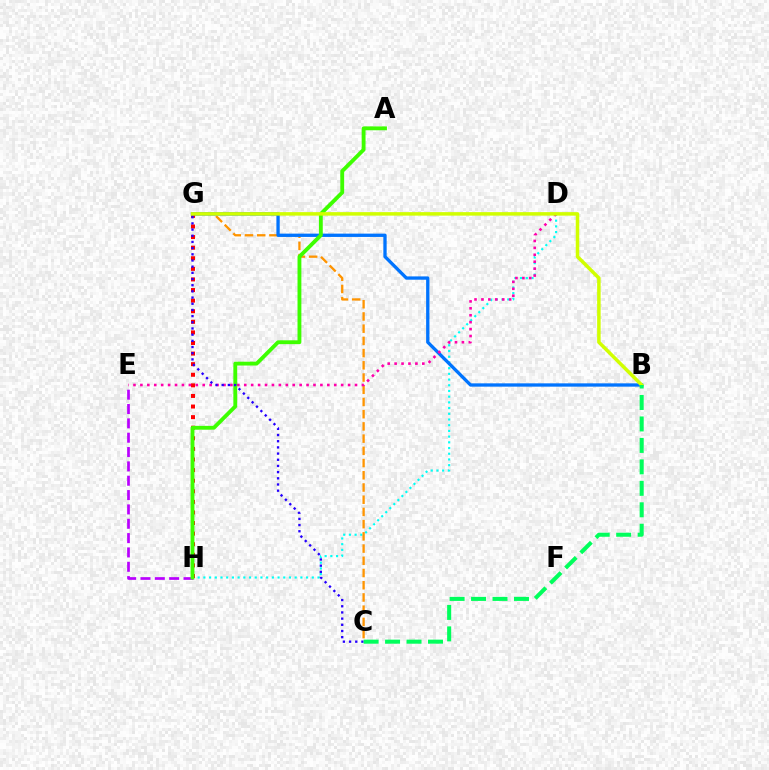{('D', 'H'): [{'color': '#00fff6', 'line_style': 'dotted', 'thickness': 1.55}], ('C', 'G'): [{'color': '#ff9400', 'line_style': 'dashed', 'thickness': 1.66}, {'color': '#2500ff', 'line_style': 'dotted', 'thickness': 1.68}], ('G', 'H'): [{'color': '#ff0000', 'line_style': 'dotted', 'thickness': 2.88}], ('B', 'G'): [{'color': '#0074ff', 'line_style': 'solid', 'thickness': 2.38}, {'color': '#d1ff00', 'line_style': 'solid', 'thickness': 2.52}], ('D', 'E'): [{'color': '#ff00ac', 'line_style': 'dotted', 'thickness': 1.88}], ('E', 'H'): [{'color': '#b900ff', 'line_style': 'dashed', 'thickness': 1.95}], ('A', 'H'): [{'color': '#3dff00', 'line_style': 'solid', 'thickness': 2.77}], ('B', 'C'): [{'color': '#00ff5c', 'line_style': 'dashed', 'thickness': 2.92}]}